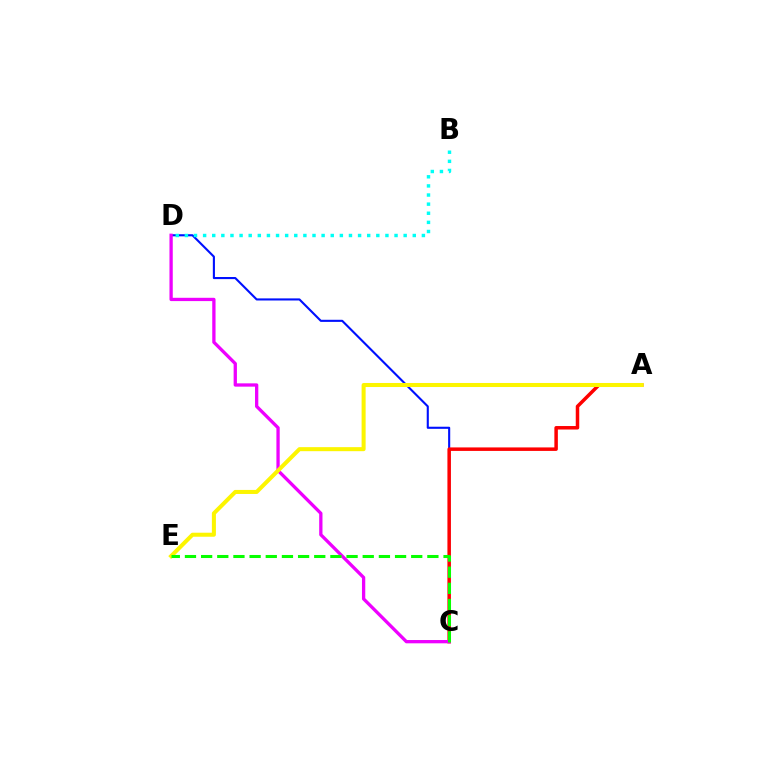{('C', 'D'): [{'color': '#0010ff', 'line_style': 'solid', 'thickness': 1.52}, {'color': '#ee00ff', 'line_style': 'solid', 'thickness': 2.37}], ('B', 'D'): [{'color': '#00fff6', 'line_style': 'dotted', 'thickness': 2.48}], ('A', 'C'): [{'color': '#ff0000', 'line_style': 'solid', 'thickness': 2.52}], ('A', 'E'): [{'color': '#fcf500', 'line_style': 'solid', 'thickness': 2.9}], ('C', 'E'): [{'color': '#08ff00', 'line_style': 'dashed', 'thickness': 2.2}]}